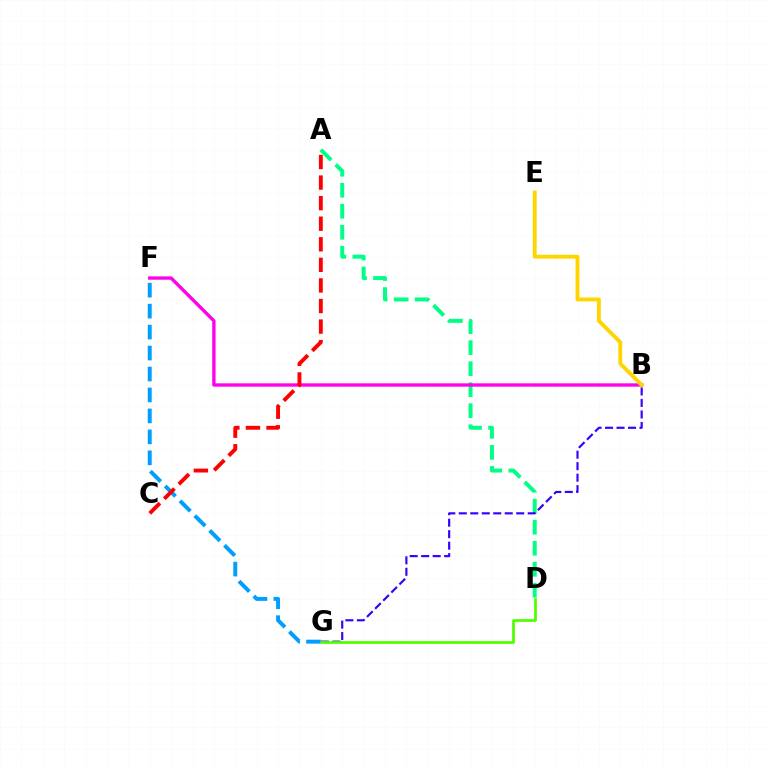{('A', 'D'): [{'color': '#00ff86', 'line_style': 'dashed', 'thickness': 2.86}], ('F', 'G'): [{'color': '#009eff', 'line_style': 'dashed', 'thickness': 2.85}], ('B', 'F'): [{'color': '#ff00ed', 'line_style': 'solid', 'thickness': 2.41}], ('B', 'E'): [{'color': '#ffd500', 'line_style': 'solid', 'thickness': 2.78}], ('A', 'C'): [{'color': '#ff0000', 'line_style': 'dashed', 'thickness': 2.79}], ('B', 'G'): [{'color': '#3700ff', 'line_style': 'dashed', 'thickness': 1.56}], ('D', 'G'): [{'color': '#4fff00', 'line_style': 'solid', 'thickness': 1.98}]}